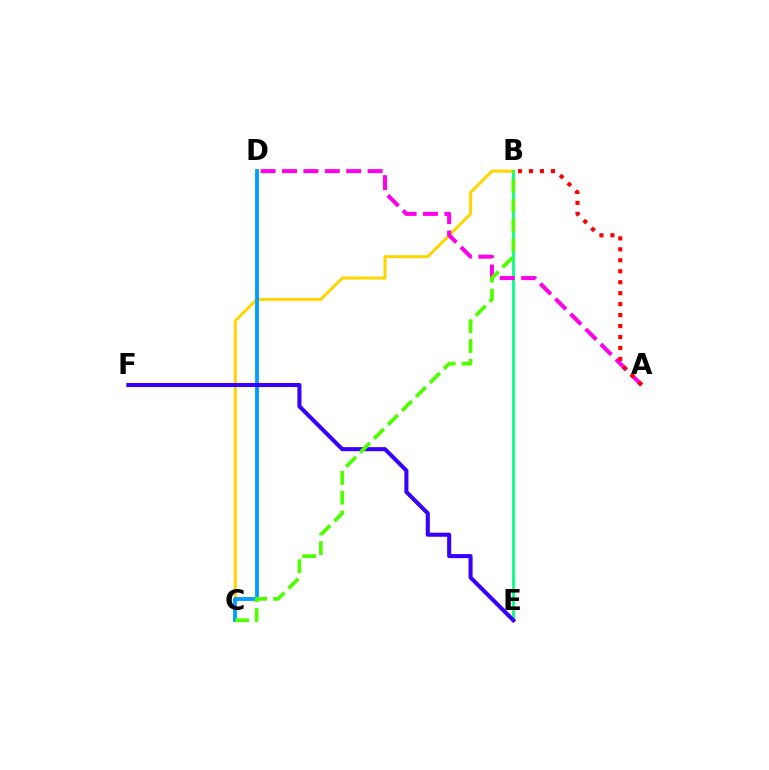{('B', 'C'): [{'color': '#ffd500', 'line_style': 'solid', 'thickness': 2.17}, {'color': '#4fff00', 'line_style': 'dashed', 'thickness': 2.68}], ('C', 'D'): [{'color': '#009eff', 'line_style': 'solid', 'thickness': 2.76}], ('B', 'E'): [{'color': '#00ff86', 'line_style': 'solid', 'thickness': 2.0}], ('E', 'F'): [{'color': '#3700ff', 'line_style': 'solid', 'thickness': 2.93}], ('A', 'D'): [{'color': '#ff00ed', 'line_style': 'dashed', 'thickness': 2.91}], ('A', 'B'): [{'color': '#ff0000', 'line_style': 'dotted', 'thickness': 2.98}]}